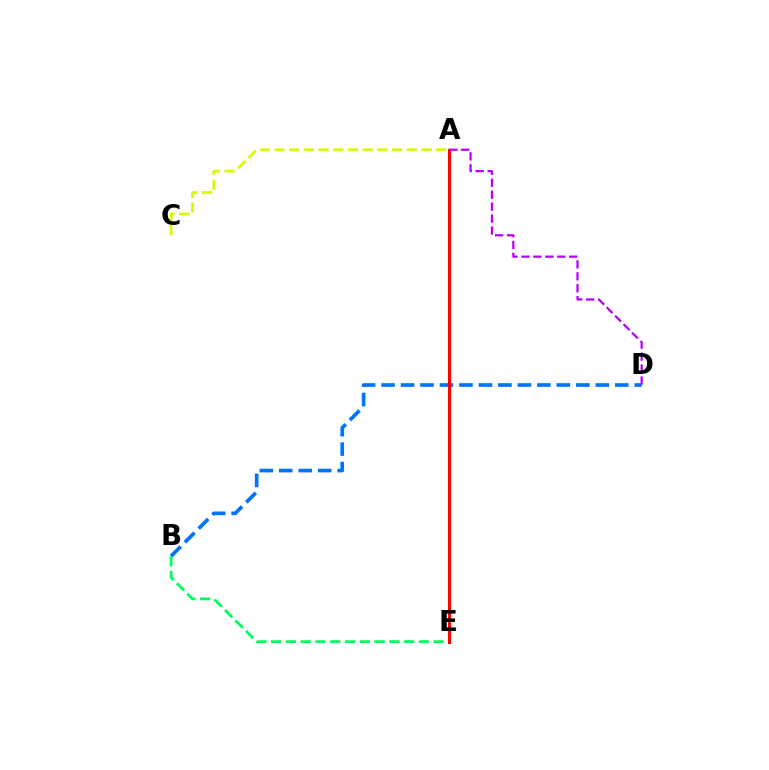{('B', 'E'): [{'color': '#00ff5c', 'line_style': 'dashed', 'thickness': 2.01}], ('B', 'D'): [{'color': '#0074ff', 'line_style': 'dashed', 'thickness': 2.65}], ('A', 'E'): [{'color': '#ff0000', 'line_style': 'solid', 'thickness': 2.25}], ('A', 'D'): [{'color': '#b900ff', 'line_style': 'dashed', 'thickness': 1.62}], ('A', 'C'): [{'color': '#d1ff00', 'line_style': 'dashed', 'thickness': 2.0}]}